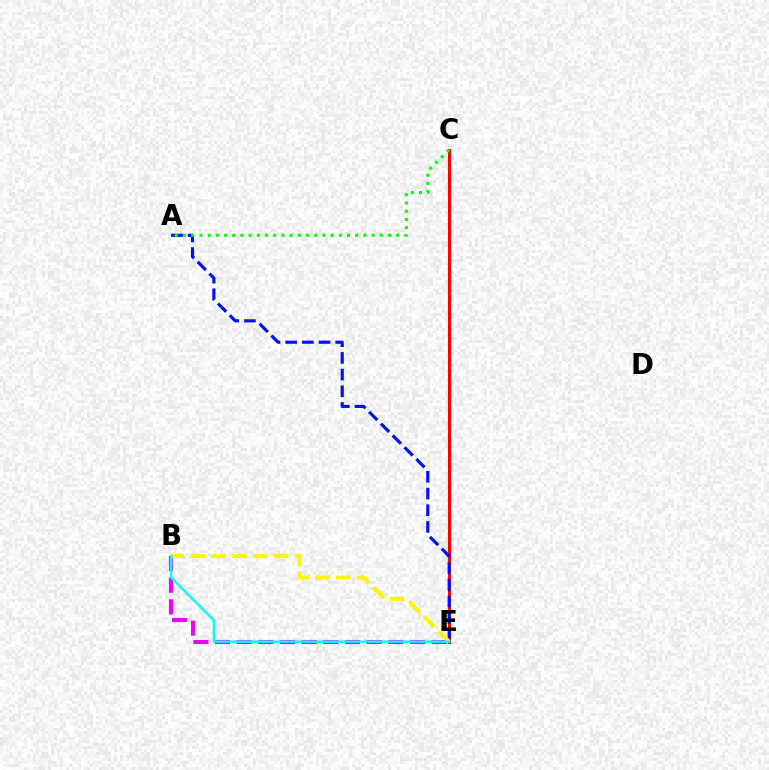{('C', 'E'): [{'color': '#ff0000', 'line_style': 'solid', 'thickness': 2.18}], ('B', 'E'): [{'color': '#ee00ff', 'line_style': 'dashed', 'thickness': 2.94}, {'color': '#fcf500', 'line_style': 'dashed', 'thickness': 2.83}, {'color': '#00fff6', 'line_style': 'solid', 'thickness': 1.76}], ('A', 'E'): [{'color': '#0010ff', 'line_style': 'dashed', 'thickness': 2.27}], ('A', 'C'): [{'color': '#08ff00', 'line_style': 'dotted', 'thickness': 2.23}]}